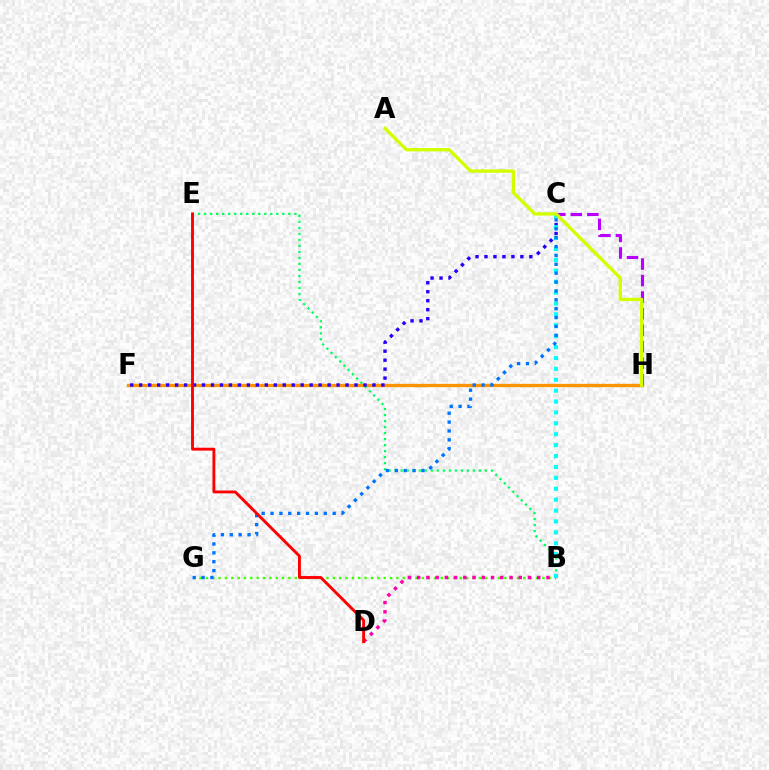{('F', 'H'): [{'color': '#ff9400', 'line_style': 'solid', 'thickness': 2.38}], ('B', 'G'): [{'color': '#3dff00', 'line_style': 'dotted', 'thickness': 1.72}], ('B', 'E'): [{'color': '#00ff5c', 'line_style': 'dotted', 'thickness': 1.63}], ('C', 'F'): [{'color': '#2500ff', 'line_style': 'dotted', 'thickness': 2.44}], ('C', 'H'): [{'color': '#b900ff', 'line_style': 'dashed', 'thickness': 2.25}], ('B', 'D'): [{'color': '#ff00ac', 'line_style': 'dotted', 'thickness': 2.51}], ('B', 'C'): [{'color': '#00fff6', 'line_style': 'dotted', 'thickness': 2.96}], ('A', 'H'): [{'color': '#d1ff00', 'line_style': 'solid', 'thickness': 2.4}], ('C', 'G'): [{'color': '#0074ff', 'line_style': 'dotted', 'thickness': 2.41}], ('D', 'E'): [{'color': '#ff0000', 'line_style': 'solid', 'thickness': 2.07}]}